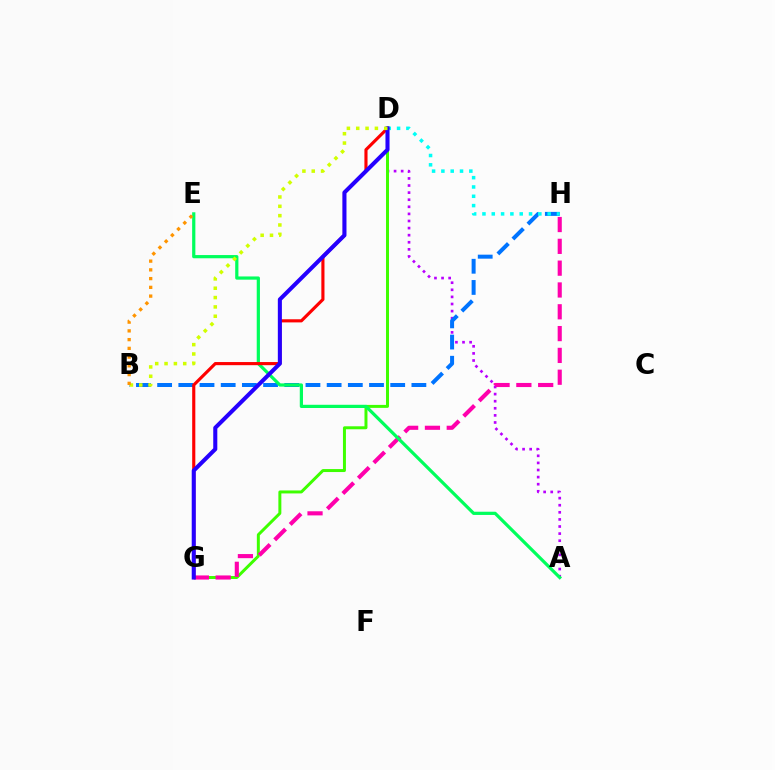{('A', 'D'): [{'color': '#b900ff', 'line_style': 'dotted', 'thickness': 1.93}], ('D', 'G'): [{'color': '#3dff00', 'line_style': 'solid', 'thickness': 2.14}, {'color': '#ff0000', 'line_style': 'solid', 'thickness': 2.25}, {'color': '#2500ff', 'line_style': 'solid', 'thickness': 2.92}], ('B', 'H'): [{'color': '#0074ff', 'line_style': 'dashed', 'thickness': 2.88}], ('D', 'H'): [{'color': '#00fff6', 'line_style': 'dotted', 'thickness': 2.53}], ('G', 'H'): [{'color': '#ff00ac', 'line_style': 'dashed', 'thickness': 2.96}], ('A', 'E'): [{'color': '#00ff5c', 'line_style': 'solid', 'thickness': 2.32}], ('B', 'D'): [{'color': '#d1ff00', 'line_style': 'dotted', 'thickness': 2.54}], ('B', 'E'): [{'color': '#ff9400', 'line_style': 'dotted', 'thickness': 2.38}]}